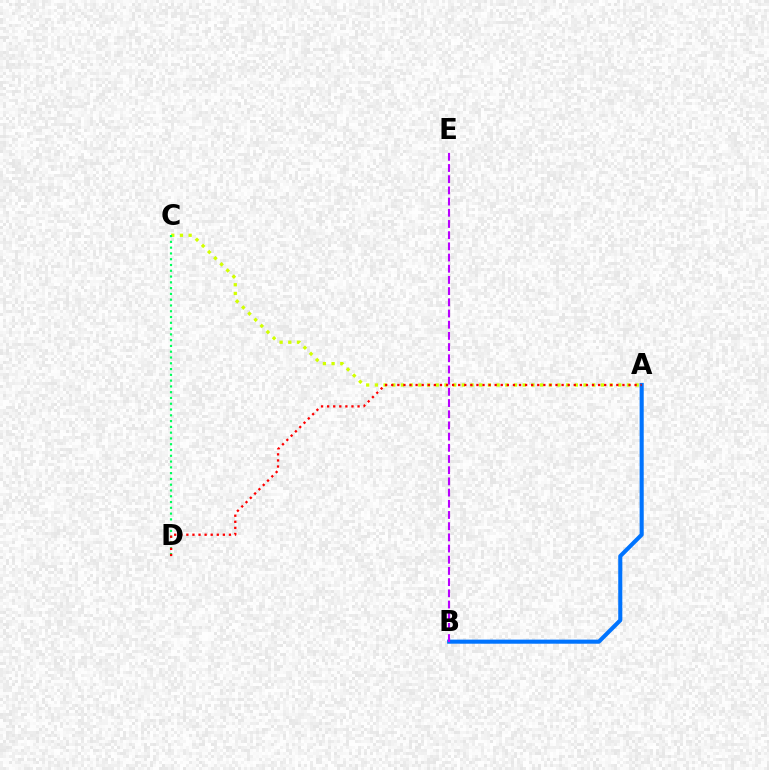{('A', 'C'): [{'color': '#d1ff00', 'line_style': 'dotted', 'thickness': 2.36}], ('C', 'D'): [{'color': '#00ff5c', 'line_style': 'dotted', 'thickness': 1.57}], ('A', 'B'): [{'color': '#0074ff', 'line_style': 'solid', 'thickness': 2.94}], ('A', 'D'): [{'color': '#ff0000', 'line_style': 'dotted', 'thickness': 1.65}], ('B', 'E'): [{'color': '#b900ff', 'line_style': 'dashed', 'thickness': 1.52}]}